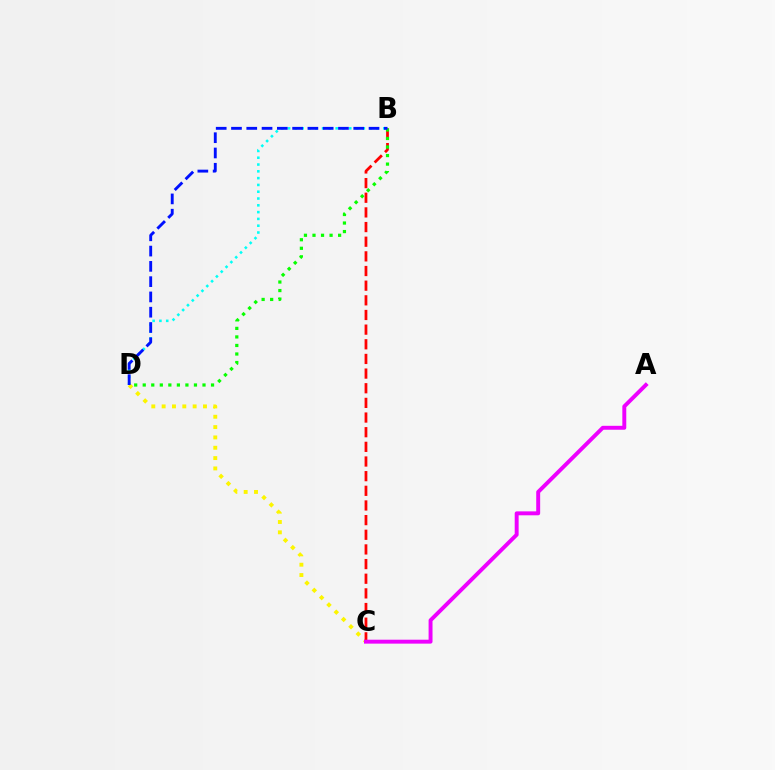{('B', 'D'): [{'color': '#00fff6', 'line_style': 'dotted', 'thickness': 1.85}, {'color': '#08ff00', 'line_style': 'dotted', 'thickness': 2.32}, {'color': '#0010ff', 'line_style': 'dashed', 'thickness': 2.08}], ('C', 'D'): [{'color': '#fcf500', 'line_style': 'dotted', 'thickness': 2.81}], ('B', 'C'): [{'color': '#ff0000', 'line_style': 'dashed', 'thickness': 1.99}], ('A', 'C'): [{'color': '#ee00ff', 'line_style': 'solid', 'thickness': 2.83}]}